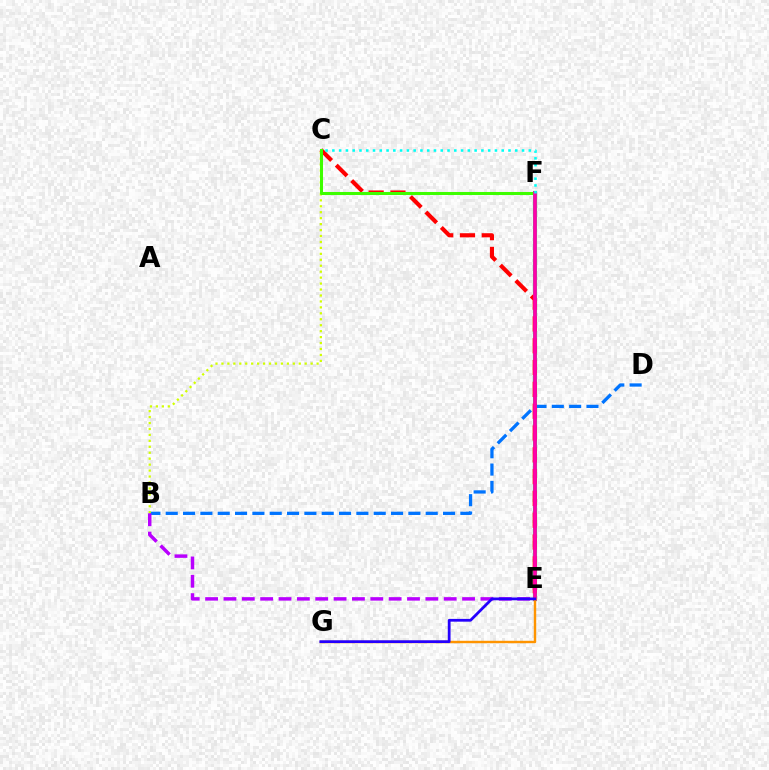{('B', 'D'): [{'color': '#0074ff', 'line_style': 'dashed', 'thickness': 2.35}], ('B', 'C'): [{'color': '#d1ff00', 'line_style': 'dotted', 'thickness': 1.62}], ('E', 'F'): [{'color': '#00ff5c', 'line_style': 'solid', 'thickness': 2.98}, {'color': '#ff00ac', 'line_style': 'solid', 'thickness': 2.65}], ('B', 'E'): [{'color': '#b900ff', 'line_style': 'dashed', 'thickness': 2.49}], ('C', 'E'): [{'color': '#ff0000', 'line_style': 'dashed', 'thickness': 2.96}], ('C', 'F'): [{'color': '#3dff00', 'line_style': 'solid', 'thickness': 2.19}, {'color': '#00fff6', 'line_style': 'dotted', 'thickness': 1.84}], ('E', 'G'): [{'color': '#ff9400', 'line_style': 'solid', 'thickness': 1.74}, {'color': '#2500ff', 'line_style': 'solid', 'thickness': 1.99}]}